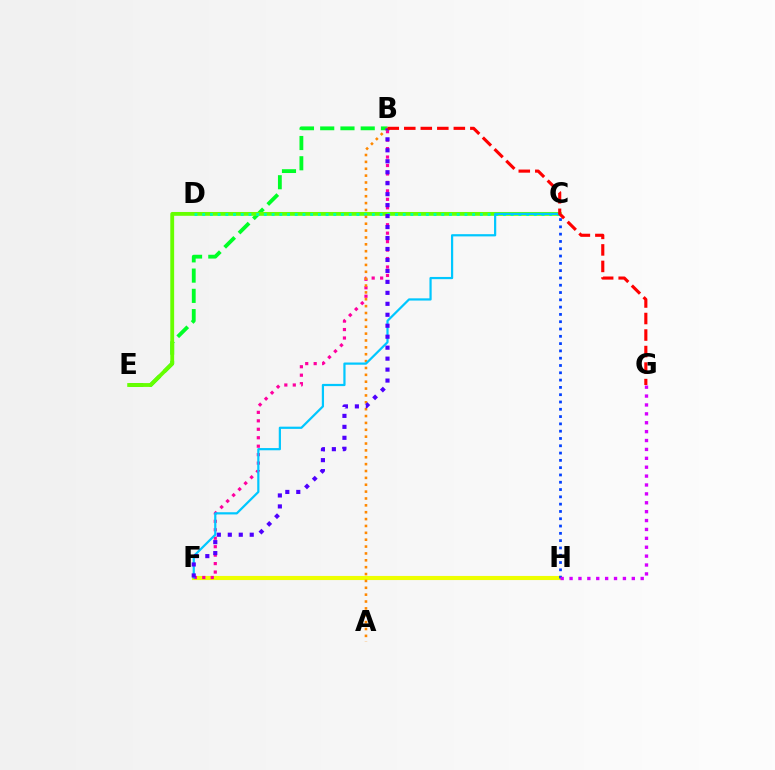{('F', 'H'): [{'color': '#eeff00', 'line_style': 'solid', 'thickness': 2.96}], ('B', 'F'): [{'color': '#ff00a0', 'line_style': 'dotted', 'thickness': 2.3}, {'color': '#4f00ff', 'line_style': 'dotted', 'thickness': 2.98}], ('B', 'E'): [{'color': '#00ff27', 'line_style': 'dashed', 'thickness': 2.75}], ('C', 'H'): [{'color': '#003fff', 'line_style': 'dotted', 'thickness': 1.98}], ('G', 'H'): [{'color': '#d600ff', 'line_style': 'dotted', 'thickness': 2.42}], ('C', 'E'): [{'color': '#66ff00', 'line_style': 'solid', 'thickness': 2.76}], ('C', 'D'): [{'color': '#00ffaf', 'line_style': 'dotted', 'thickness': 2.1}], ('A', 'B'): [{'color': '#ff8800', 'line_style': 'dotted', 'thickness': 1.87}], ('C', 'F'): [{'color': '#00c7ff', 'line_style': 'solid', 'thickness': 1.6}], ('B', 'G'): [{'color': '#ff0000', 'line_style': 'dashed', 'thickness': 2.24}]}